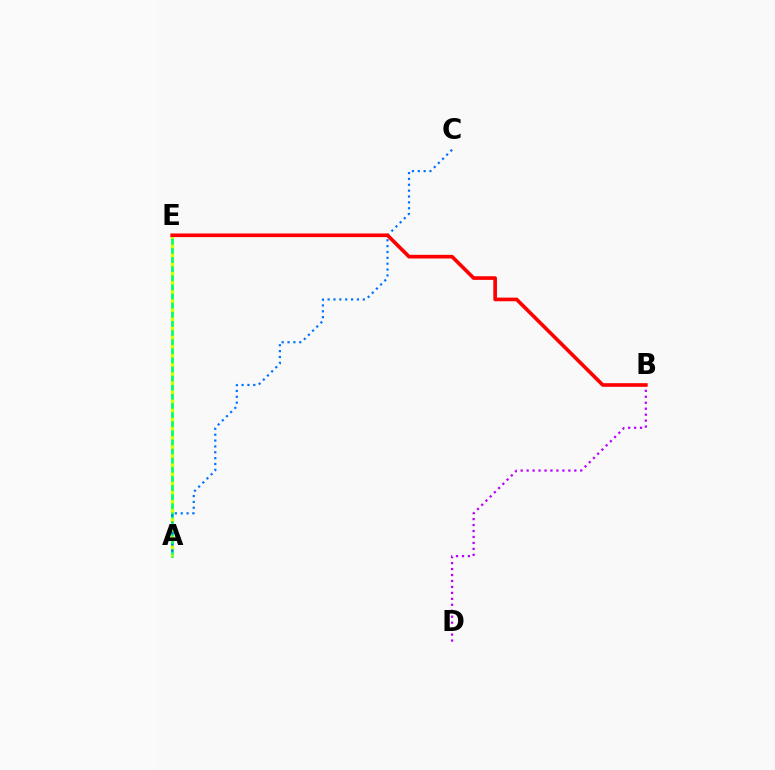{('B', 'D'): [{'color': '#b900ff', 'line_style': 'dotted', 'thickness': 1.62}], ('A', 'E'): [{'color': '#00ff5c', 'line_style': 'solid', 'thickness': 1.96}, {'color': '#d1ff00', 'line_style': 'dotted', 'thickness': 2.48}], ('A', 'C'): [{'color': '#0074ff', 'line_style': 'dotted', 'thickness': 1.59}], ('B', 'E'): [{'color': '#ff0000', 'line_style': 'solid', 'thickness': 2.63}]}